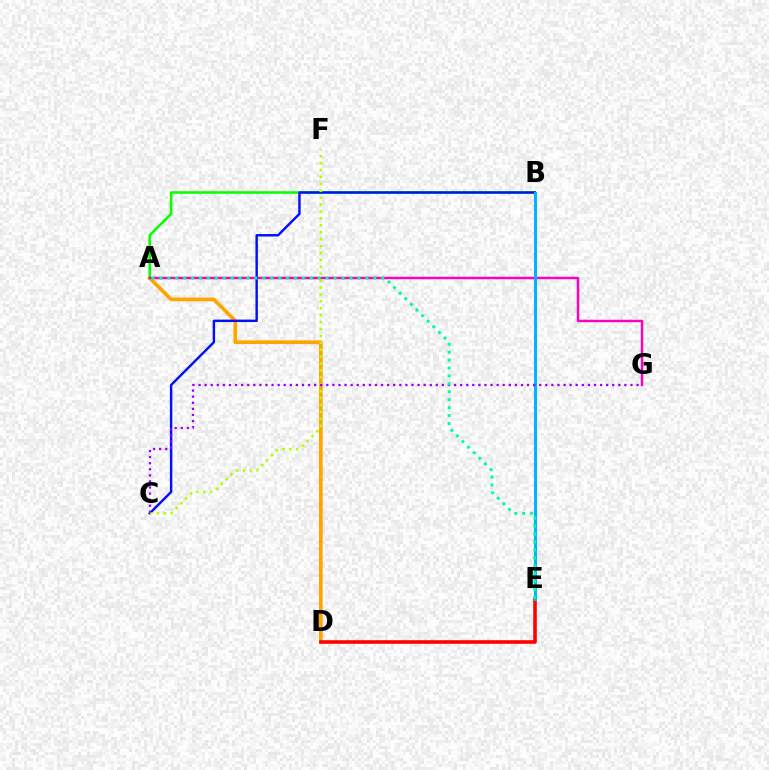{('A', 'D'): [{'color': '#ffa500', 'line_style': 'solid', 'thickness': 2.67}], ('A', 'B'): [{'color': '#08ff00', 'line_style': 'solid', 'thickness': 1.84}], ('A', 'G'): [{'color': '#ff00bd', 'line_style': 'solid', 'thickness': 1.77}], ('B', 'C'): [{'color': '#0010ff', 'line_style': 'solid', 'thickness': 1.75}], ('D', 'E'): [{'color': '#ff0000', 'line_style': 'solid', 'thickness': 2.59}], ('B', 'E'): [{'color': '#00b5ff', 'line_style': 'solid', 'thickness': 2.19}], ('C', 'F'): [{'color': '#b3ff00', 'line_style': 'dotted', 'thickness': 1.88}], ('C', 'G'): [{'color': '#9b00ff', 'line_style': 'dotted', 'thickness': 1.65}], ('A', 'E'): [{'color': '#00ff9d', 'line_style': 'dotted', 'thickness': 2.15}]}